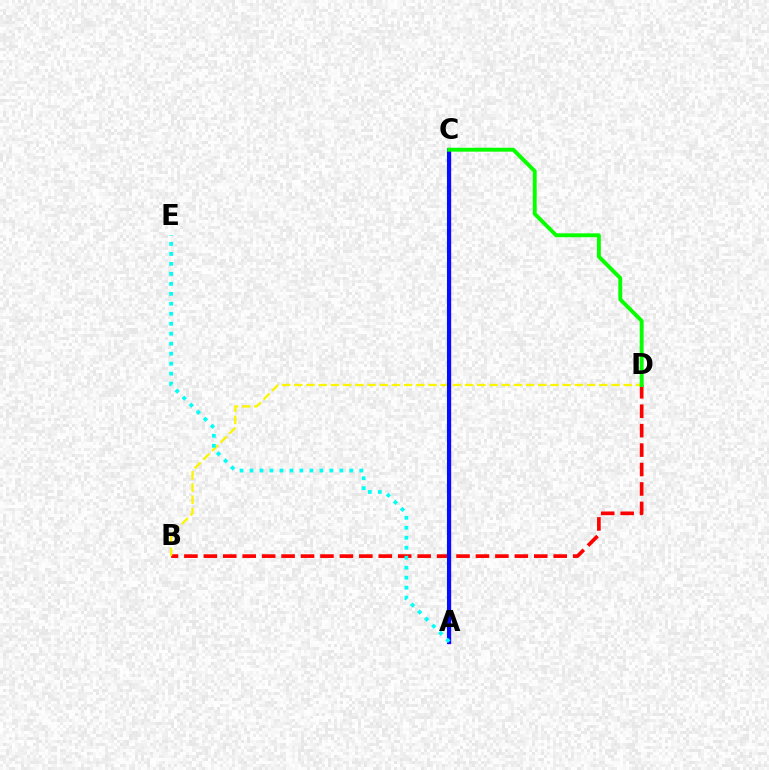{('B', 'D'): [{'color': '#ff0000', 'line_style': 'dashed', 'thickness': 2.64}, {'color': '#fcf500', 'line_style': 'dashed', 'thickness': 1.66}], ('A', 'C'): [{'color': '#ee00ff', 'line_style': 'solid', 'thickness': 2.43}, {'color': '#0010ff', 'line_style': 'solid', 'thickness': 2.94}], ('A', 'E'): [{'color': '#00fff6', 'line_style': 'dotted', 'thickness': 2.71}], ('C', 'D'): [{'color': '#08ff00', 'line_style': 'solid', 'thickness': 2.8}]}